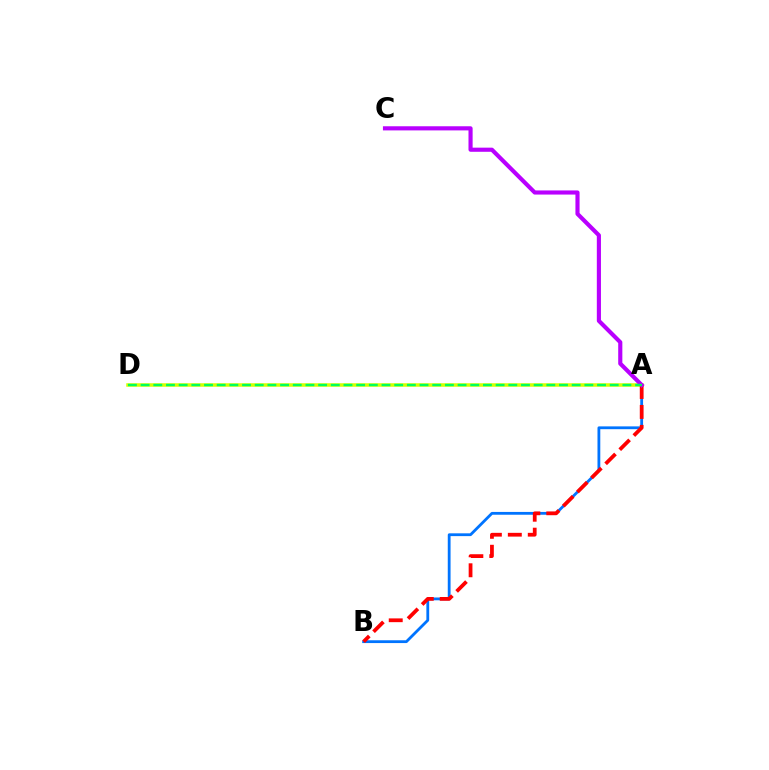{('A', 'D'): [{'color': '#d1ff00', 'line_style': 'solid', 'thickness': 2.52}, {'color': '#00ff5c', 'line_style': 'dashed', 'thickness': 1.72}], ('A', 'B'): [{'color': '#0074ff', 'line_style': 'solid', 'thickness': 2.02}, {'color': '#ff0000', 'line_style': 'dashed', 'thickness': 2.71}], ('A', 'C'): [{'color': '#b900ff', 'line_style': 'solid', 'thickness': 2.98}]}